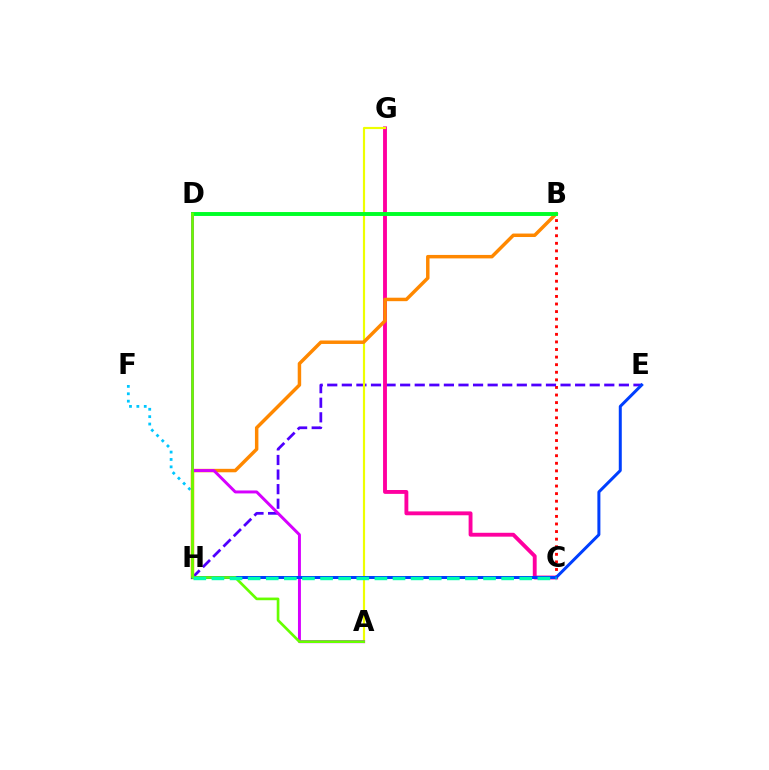{('F', 'H'): [{'color': '#00c7ff', 'line_style': 'dotted', 'thickness': 2.01}], ('B', 'C'): [{'color': '#ff0000', 'line_style': 'dotted', 'thickness': 2.06}], ('E', 'H'): [{'color': '#4f00ff', 'line_style': 'dashed', 'thickness': 1.98}, {'color': '#003fff', 'line_style': 'solid', 'thickness': 2.16}], ('C', 'G'): [{'color': '#ff00a0', 'line_style': 'solid', 'thickness': 2.79}], ('A', 'G'): [{'color': '#eeff00', 'line_style': 'solid', 'thickness': 1.56}], ('B', 'H'): [{'color': '#ff8800', 'line_style': 'solid', 'thickness': 2.5}], ('A', 'D'): [{'color': '#d600ff', 'line_style': 'solid', 'thickness': 2.13}, {'color': '#66ff00', 'line_style': 'solid', 'thickness': 1.92}], ('B', 'D'): [{'color': '#00ff27', 'line_style': 'solid', 'thickness': 2.82}], ('C', 'H'): [{'color': '#00ffaf', 'line_style': 'dashed', 'thickness': 2.46}]}